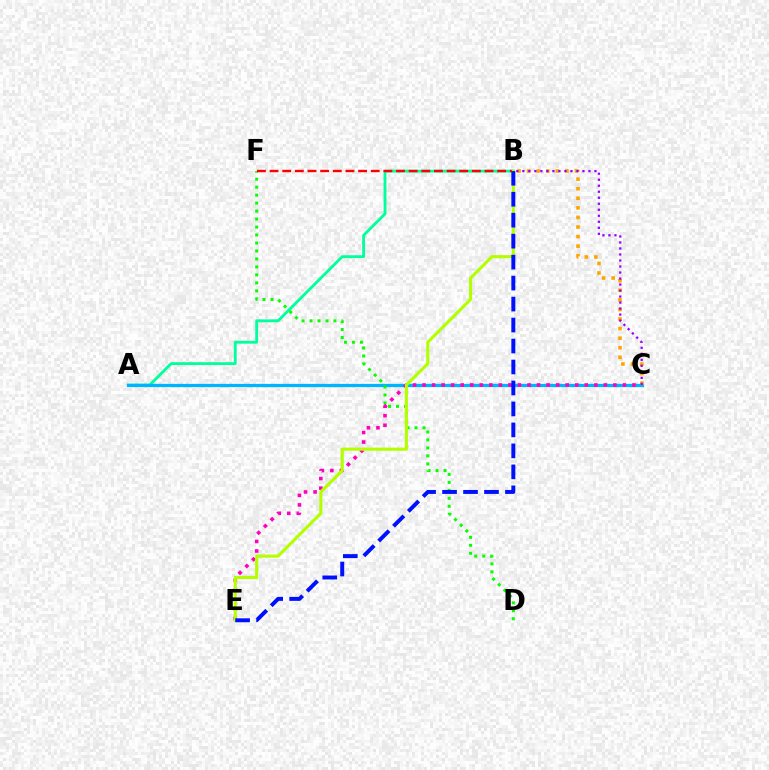{('A', 'B'): [{'color': '#00ff9d', 'line_style': 'solid', 'thickness': 2.05}], ('A', 'C'): [{'color': '#00b5ff', 'line_style': 'solid', 'thickness': 2.34}], ('D', 'F'): [{'color': '#08ff00', 'line_style': 'dotted', 'thickness': 2.17}], ('C', 'E'): [{'color': '#ff00bd', 'line_style': 'dotted', 'thickness': 2.59}], ('B', 'F'): [{'color': '#ff0000', 'line_style': 'dashed', 'thickness': 1.72}], ('B', 'C'): [{'color': '#ffa500', 'line_style': 'dotted', 'thickness': 2.6}, {'color': '#9b00ff', 'line_style': 'dotted', 'thickness': 1.63}], ('B', 'E'): [{'color': '#b3ff00', 'line_style': 'solid', 'thickness': 2.22}, {'color': '#0010ff', 'line_style': 'dashed', 'thickness': 2.85}]}